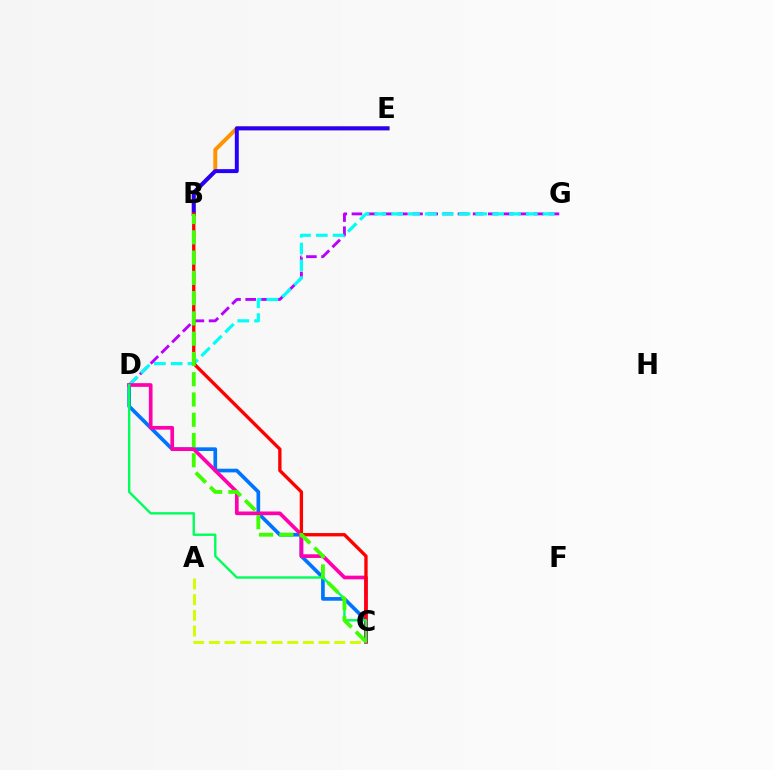{('C', 'D'): [{'color': '#0074ff', 'line_style': 'solid', 'thickness': 2.64}, {'color': '#ff00ac', 'line_style': 'solid', 'thickness': 2.65}, {'color': '#00ff5c', 'line_style': 'solid', 'thickness': 1.72}], ('B', 'E'): [{'color': '#ff9400', 'line_style': 'solid', 'thickness': 2.85}, {'color': '#2500ff', 'line_style': 'solid', 'thickness': 2.84}], ('D', 'G'): [{'color': '#b900ff', 'line_style': 'dashed', 'thickness': 2.06}, {'color': '#00fff6', 'line_style': 'dashed', 'thickness': 2.29}], ('A', 'C'): [{'color': '#d1ff00', 'line_style': 'dashed', 'thickness': 2.13}], ('B', 'C'): [{'color': '#ff0000', 'line_style': 'solid', 'thickness': 2.4}, {'color': '#3dff00', 'line_style': 'dashed', 'thickness': 2.75}]}